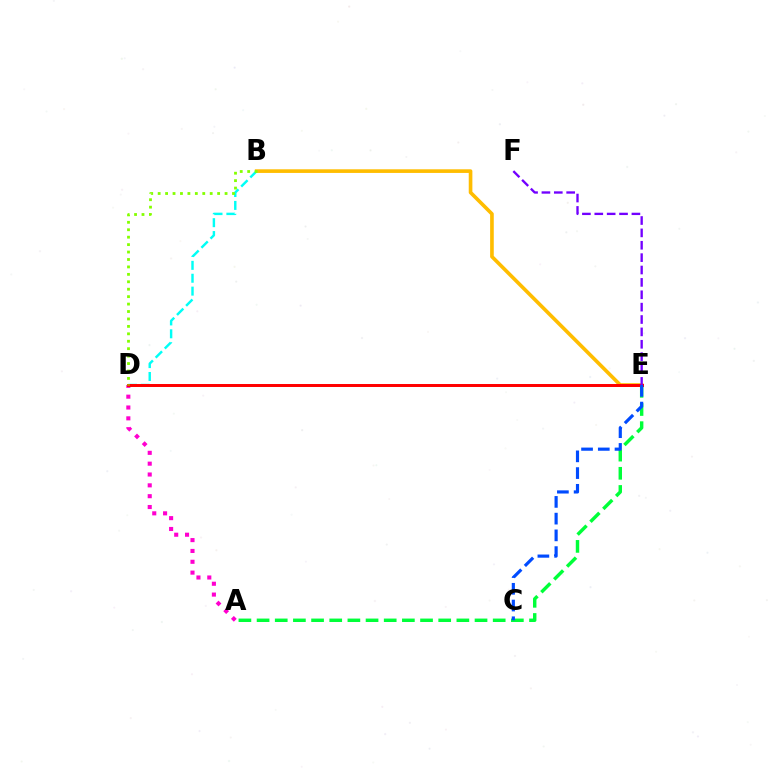{('B', 'E'): [{'color': '#ffbd00', 'line_style': 'solid', 'thickness': 2.62}], ('B', 'D'): [{'color': '#00fff6', 'line_style': 'dashed', 'thickness': 1.75}, {'color': '#84ff00', 'line_style': 'dotted', 'thickness': 2.02}], ('A', 'D'): [{'color': '#ff00cf', 'line_style': 'dotted', 'thickness': 2.94}], ('A', 'E'): [{'color': '#00ff39', 'line_style': 'dashed', 'thickness': 2.47}], ('D', 'E'): [{'color': '#ff0000', 'line_style': 'solid', 'thickness': 2.14}], ('C', 'E'): [{'color': '#004bff', 'line_style': 'dashed', 'thickness': 2.27}], ('E', 'F'): [{'color': '#7200ff', 'line_style': 'dashed', 'thickness': 1.68}]}